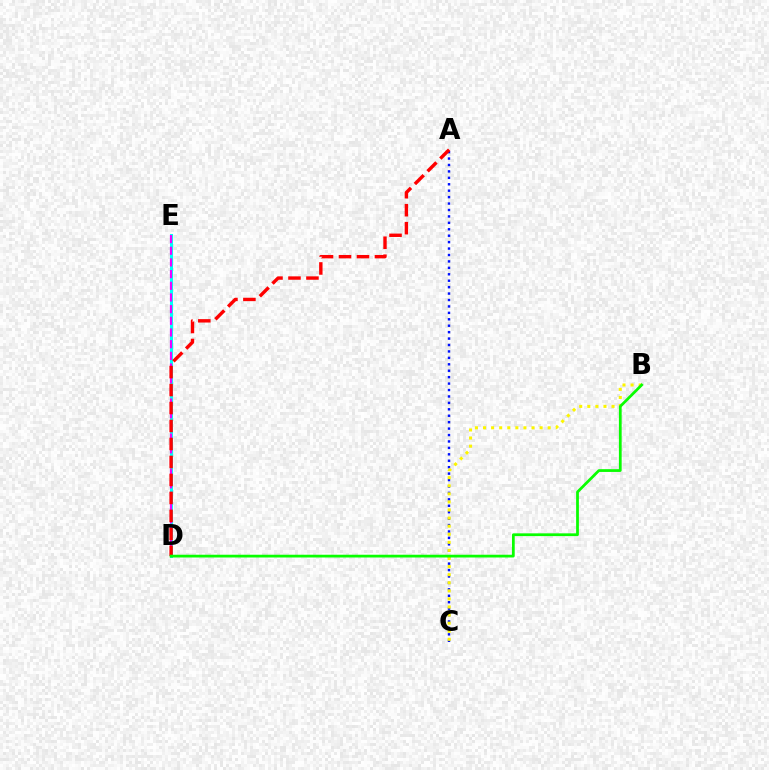{('A', 'C'): [{'color': '#0010ff', 'line_style': 'dotted', 'thickness': 1.75}], ('D', 'E'): [{'color': '#00fff6', 'line_style': 'solid', 'thickness': 2.19}, {'color': '#ee00ff', 'line_style': 'dashed', 'thickness': 1.59}], ('B', 'C'): [{'color': '#fcf500', 'line_style': 'dotted', 'thickness': 2.2}], ('A', 'D'): [{'color': '#ff0000', 'line_style': 'dashed', 'thickness': 2.44}], ('B', 'D'): [{'color': '#08ff00', 'line_style': 'solid', 'thickness': 1.98}]}